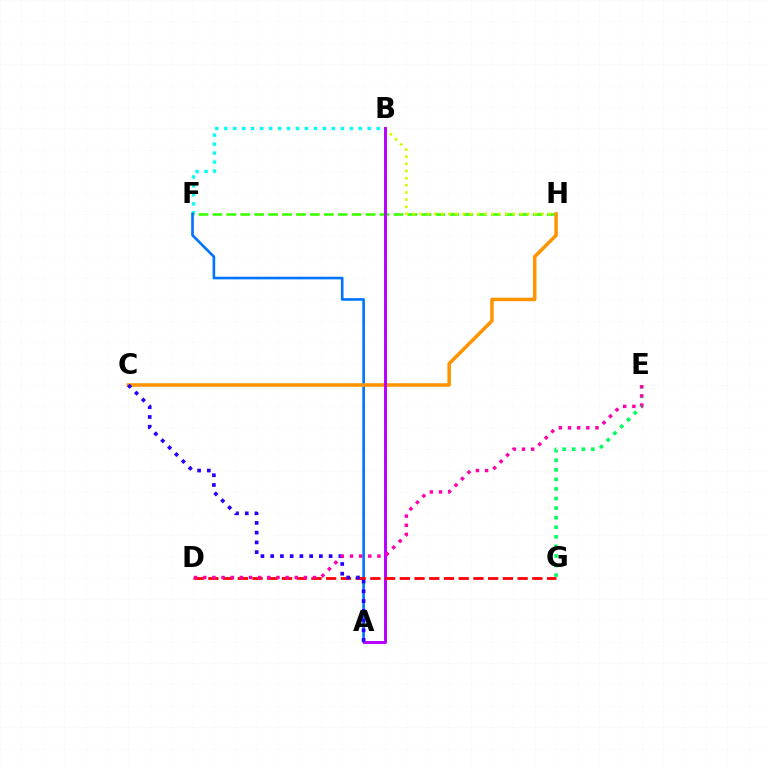{('B', 'F'): [{'color': '#00fff6', 'line_style': 'dotted', 'thickness': 2.44}], ('F', 'H'): [{'color': '#3dff00', 'line_style': 'dashed', 'thickness': 1.89}], ('E', 'G'): [{'color': '#00ff5c', 'line_style': 'dotted', 'thickness': 2.6}], ('A', 'F'): [{'color': '#0074ff', 'line_style': 'solid', 'thickness': 1.9}], ('B', 'H'): [{'color': '#d1ff00', 'line_style': 'dotted', 'thickness': 1.95}], ('C', 'H'): [{'color': '#ff9400', 'line_style': 'solid', 'thickness': 2.53}], ('A', 'B'): [{'color': '#b900ff', 'line_style': 'solid', 'thickness': 2.13}], ('D', 'G'): [{'color': '#ff0000', 'line_style': 'dashed', 'thickness': 2.0}], ('A', 'C'): [{'color': '#2500ff', 'line_style': 'dotted', 'thickness': 2.65}], ('D', 'E'): [{'color': '#ff00ac', 'line_style': 'dotted', 'thickness': 2.49}]}